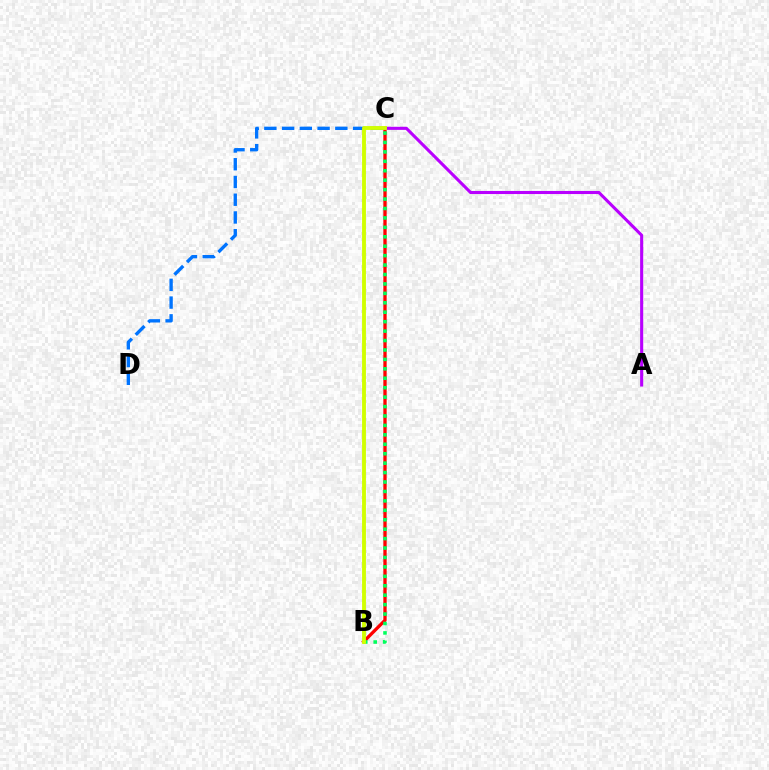{('B', 'C'): [{'color': '#ff0000', 'line_style': 'solid', 'thickness': 2.39}, {'color': '#00ff5c', 'line_style': 'dotted', 'thickness': 2.56}, {'color': '#d1ff00', 'line_style': 'solid', 'thickness': 2.78}], ('A', 'C'): [{'color': '#b900ff', 'line_style': 'solid', 'thickness': 2.22}], ('C', 'D'): [{'color': '#0074ff', 'line_style': 'dashed', 'thickness': 2.41}]}